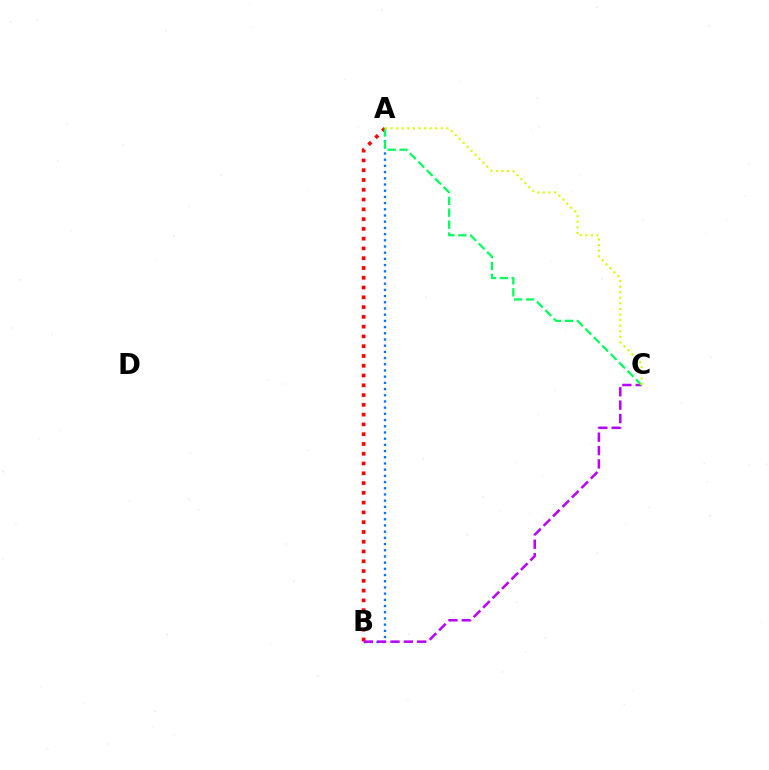{('A', 'B'): [{'color': '#0074ff', 'line_style': 'dotted', 'thickness': 1.68}, {'color': '#ff0000', 'line_style': 'dotted', 'thickness': 2.66}], ('B', 'C'): [{'color': '#b900ff', 'line_style': 'dashed', 'thickness': 1.82}], ('A', 'C'): [{'color': '#00ff5c', 'line_style': 'dashed', 'thickness': 1.62}, {'color': '#d1ff00', 'line_style': 'dotted', 'thickness': 1.52}]}